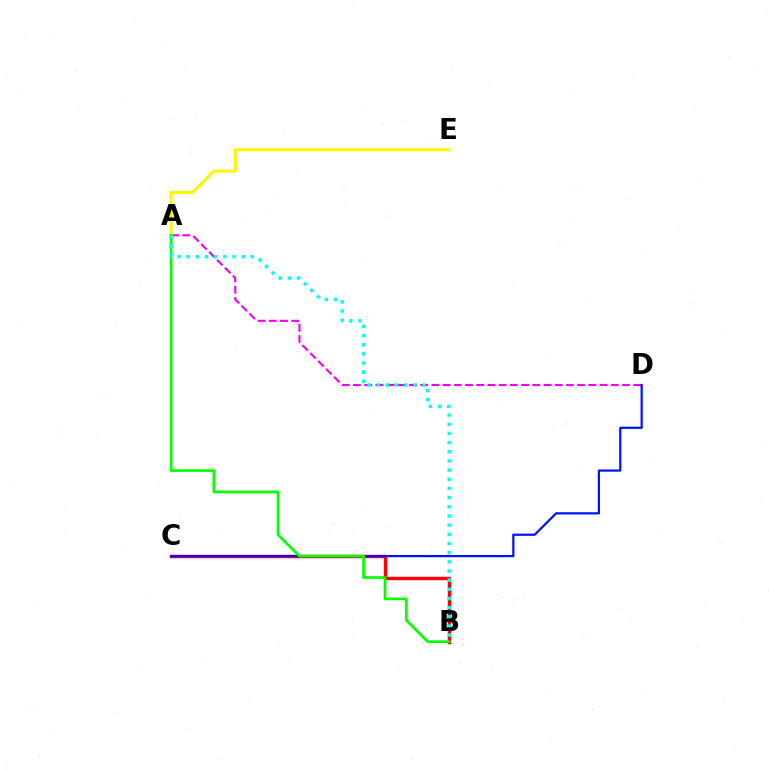{('A', 'D'): [{'color': '#ee00ff', 'line_style': 'dashed', 'thickness': 1.52}], ('B', 'C'): [{'color': '#ff0000', 'line_style': 'solid', 'thickness': 2.47}], ('C', 'D'): [{'color': '#0010ff', 'line_style': 'solid', 'thickness': 1.59}], ('A', 'E'): [{'color': '#fcf500', 'line_style': 'solid', 'thickness': 2.22}], ('A', 'B'): [{'color': '#08ff00', 'line_style': 'solid', 'thickness': 1.96}, {'color': '#00fff6', 'line_style': 'dotted', 'thickness': 2.49}]}